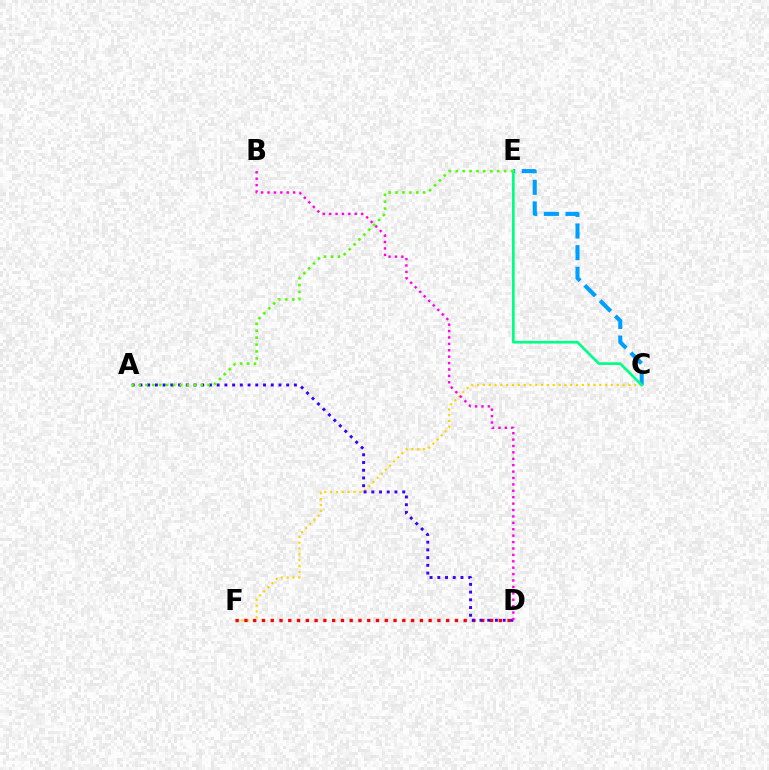{('C', 'E'): [{'color': '#009eff', 'line_style': 'dashed', 'thickness': 2.94}, {'color': '#00ff86', 'line_style': 'solid', 'thickness': 1.94}], ('C', 'F'): [{'color': '#ffd500', 'line_style': 'dotted', 'thickness': 1.58}], ('D', 'F'): [{'color': '#ff0000', 'line_style': 'dotted', 'thickness': 2.38}], ('A', 'D'): [{'color': '#3700ff', 'line_style': 'dotted', 'thickness': 2.1}], ('B', 'D'): [{'color': '#ff00ed', 'line_style': 'dotted', 'thickness': 1.74}], ('A', 'E'): [{'color': '#4fff00', 'line_style': 'dotted', 'thickness': 1.88}]}